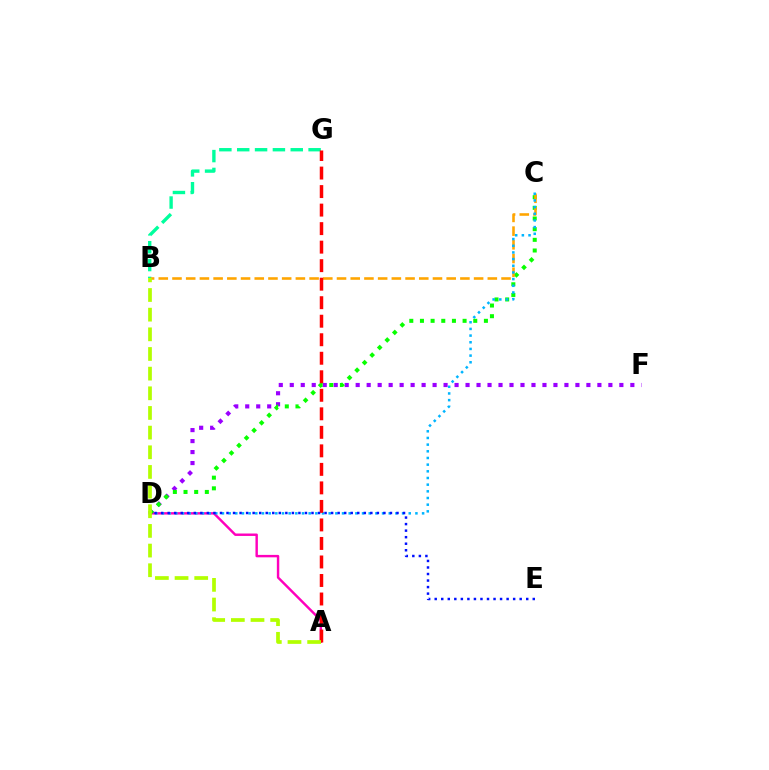{('A', 'D'): [{'color': '#ff00bd', 'line_style': 'solid', 'thickness': 1.75}], ('D', 'F'): [{'color': '#9b00ff', 'line_style': 'dotted', 'thickness': 2.99}], ('B', 'G'): [{'color': '#00ff9d', 'line_style': 'dashed', 'thickness': 2.42}], ('C', 'D'): [{'color': '#08ff00', 'line_style': 'dotted', 'thickness': 2.9}, {'color': '#00b5ff', 'line_style': 'dotted', 'thickness': 1.81}], ('B', 'C'): [{'color': '#ffa500', 'line_style': 'dashed', 'thickness': 1.86}], ('A', 'G'): [{'color': '#ff0000', 'line_style': 'dashed', 'thickness': 2.52}], ('D', 'E'): [{'color': '#0010ff', 'line_style': 'dotted', 'thickness': 1.78}], ('A', 'B'): [{'color': '#b3ff00', 'line_style': 'dashed', 'thickness': 2.67}]}